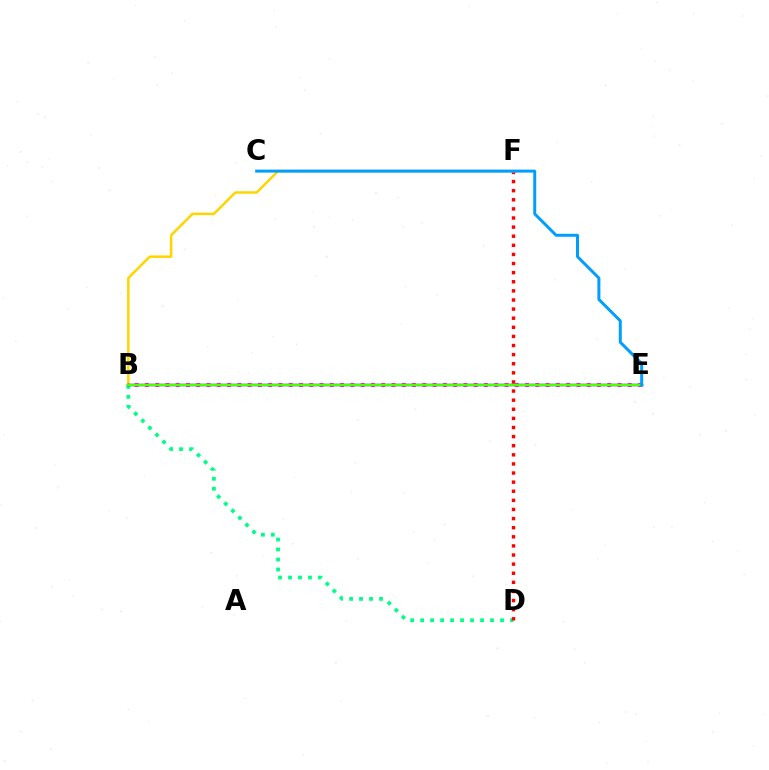{('B', 'D'): [{'color': '#00ff86', 'line_style': 'dotted', 'thickness': 2.71}], ('D', 'F'): [{'color': '#ff0000', 'line_style': 'dotted', 'thickness': 2.47}], ('B', 'F'): [{'color': '#ffd500', 'line_style': 'solid', 'thickness': 1.8}], ('B', 'E'): [{'color': '#3700ff', 'line_style': 'solid', 'thickness': 1.77}, {'color': '#ff00ed', 'line_style': 'dotted', 'thickness': 2.79}, {'color': '#4fff00', 'line_style': 'solid', 'thickness': 1.63}], ('C', 'E'): [{'color': '#009eff', 'line_style': 'solid', 'thickness': 2.15}]}